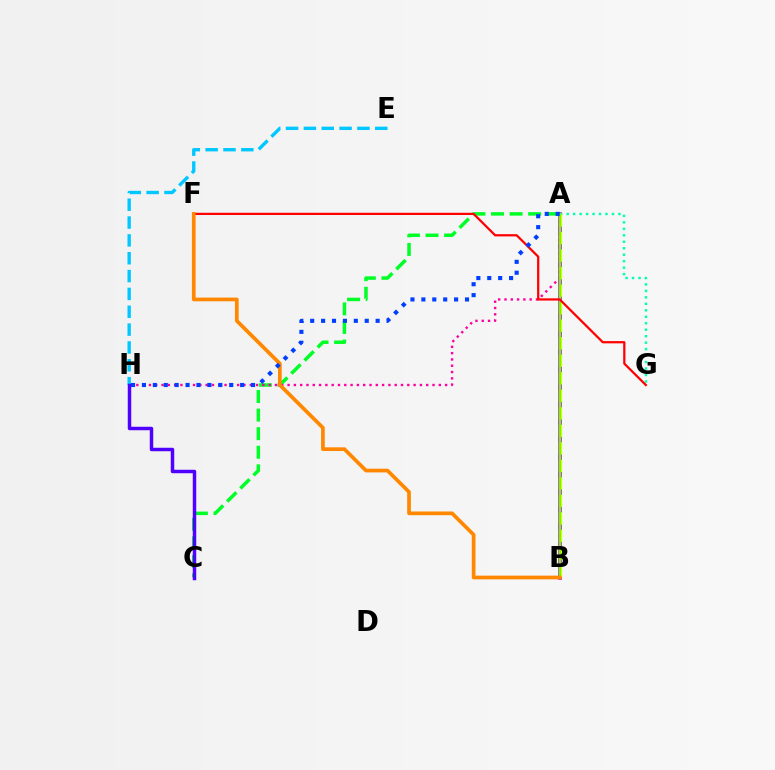{('A', 'C'): [{'color': '#00ff27', 'line_style': 'dashed', 'thickness': 2.52}], ('A', 'B'): [{'color': '#d600ff', 'line_style': 'solid', 'thickness': 2.68}, {'color': '#eeff00', 'line_style': 'dashed', 'thickness': 2.38}, {'color': '#66ff00', 'line_style': 'solid', 'thickness': 1.65}], ('A', 'G'): [{'color': '#00ffaf', 'line_style': 'dotted', 'thickness': 1.76}], ('E', 'H'): [{'color': '#00c7ff', 'line_style': 'dashed', 'thickness': 2.42}], ('A', 'H'): [{'color': '#ff00a0', 'line_style': 'dotted', 'thickness': 1.71}, {'color': '#003fff', 'line_style': 'dotted', 'thickness': 2.96}], ('C', 'H'): [{'color': '#4f00ff', 'line_style': 'solid', 'thickness': 2.5}], ('F', 'G'): [{'color': '#ff0000', 'line_style': 'solid', 'thickness': 1.61}], ('B', 'F'): [{'color': '#ff8800', 'line_style': 'solid', 'thickness': 2.67}]}